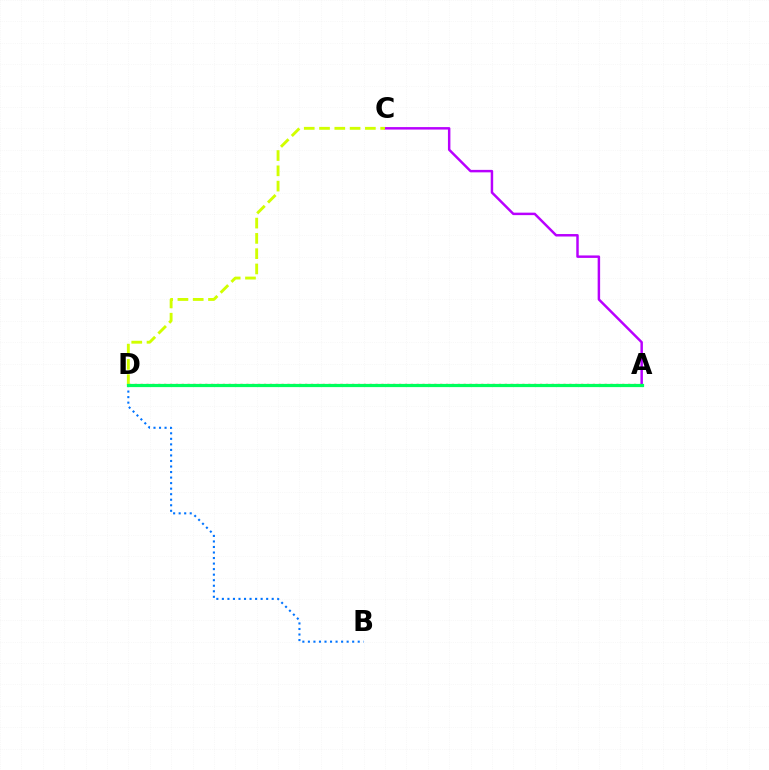{('A', 'D'): [{'color': '#ff0000', 'line_style': 'dotted', 'thickness': 1.6}, {'color': '#00ff5c', 'line_style': 'solid', 'thickness': 2.31}], ('A', 'C'): [{'color': '#b900ff', 'line_style': 'solid', 'thickness': 1.78}], ('B', 'D'): [{'color': '#0074ff', 'line_style': 'dotted', 'thickness': 1.5}], ('C', 'D'): [{'color': '#d1ff00', 'line_style': 'dashed', 'thickness': 2.08}]}